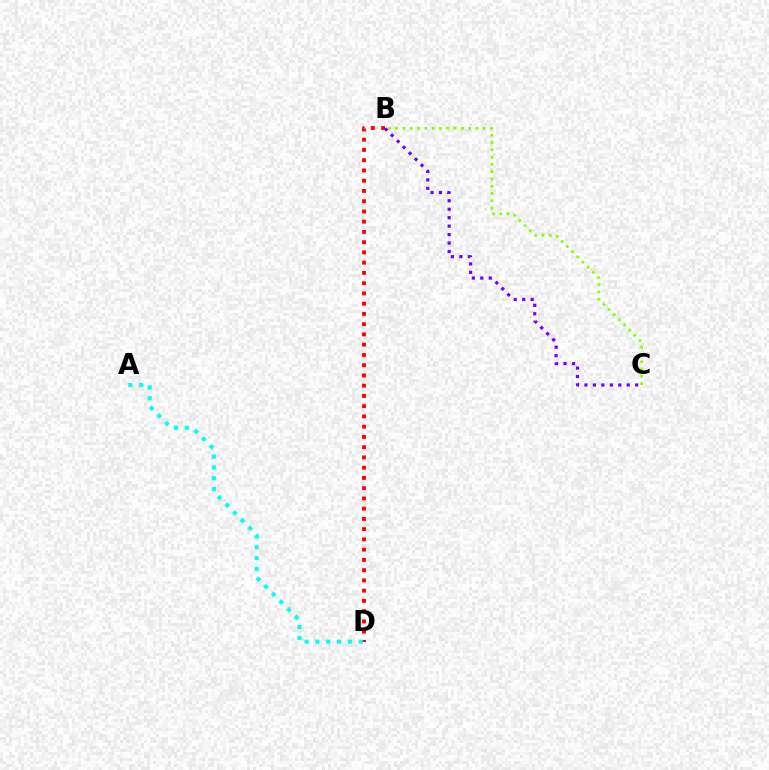{('B', 'D'): [{'color': '#ff0000', 'line_style': 'dotted', 'thickness': 2.78}], ('A', 'D'): [{'color': '#00fff6', 'line_style': 'dotted', 'thickness': 2.94}], ('B', 'C'): [{'color': '#84ff00', 'line_style': 'dotted', 'thickness': 1.98}, {'color': '#7200ff', 'line_style': 'dotted', 'thickness': 2.3}]}